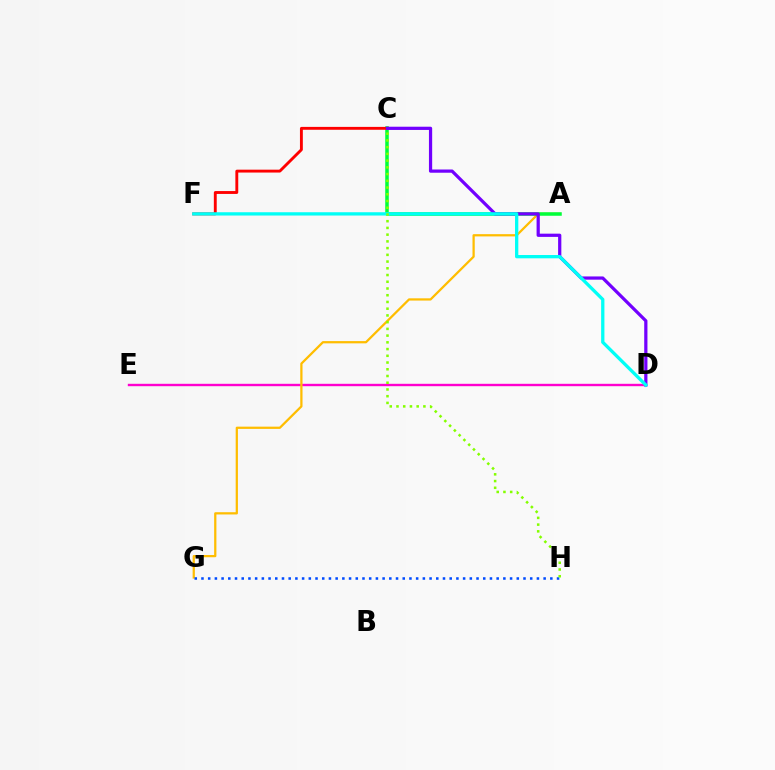{('D', 'E'): [{'color': '#ff00cf', 'line_style': 'solid', 'thickness': 1.72}], ('A', 'G'): [{'color': '#ffbd00', 'line_style': 'solid', 'thickness': 1.62}], ('A', 'C'): [{'color': '#00ff39', 'line_style': 'solid', 'thickness': 2.54}], ('G', 'H'): [{'color': '#004bff', 'line_style': 'dotted', 'thickness': 1.82}], ('C', 'F'): [{'color': '#ff0000', 'line_style': 'solid', 'thickness': 2.07}], ('C', 'D'): [{'color': '#7200ff', 'line_style': 'solid', 'thickness': 2.32}], ('D', 'F'): [{'color': '#00fff6', 'line_style': 'solid', 'thickness': 2.37}], ('C', 'H'): [{'color': '#84ff00', 'line_style': 'dotted', 'thickness': 1.83}]}